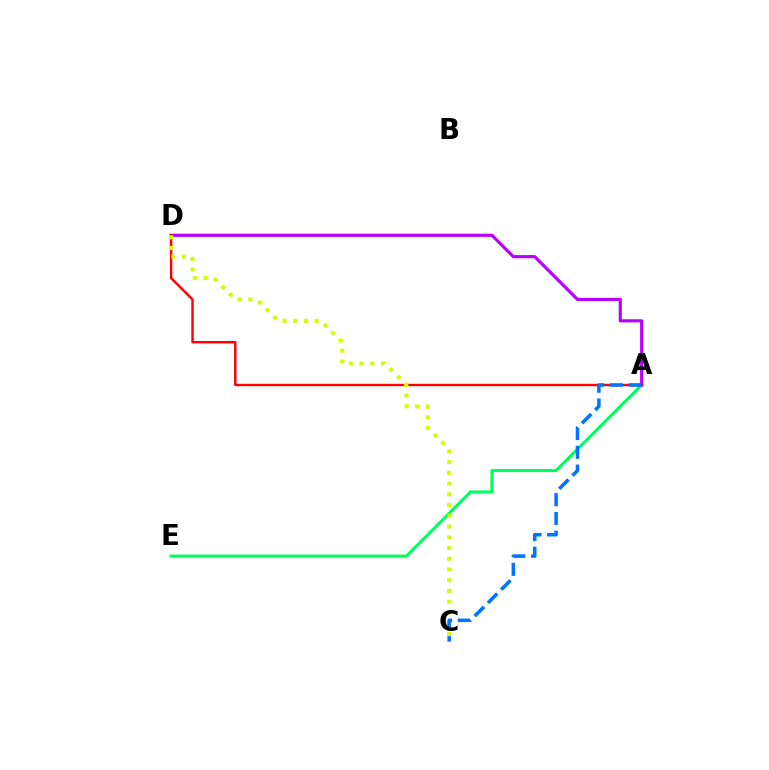{('A', 'E'): [{'color': '#00ff5c', 'line_style': 'solid', 'thickness': 2.21}], ('A', 'D'): [{'color': '#b900ff', 'line_style': 'solid', 'thickness': 2.27}, {'color': '#ff0000', 'line_style': 'solid', 'thickness': 1.74}], ('C', 'D'): [{'color': '#d1ff00', 'line_style': 'dotted', 'thickness': 2.92}], ('A', 'C'): [{'color': '#0074ff', 'line_style': 'dashed', 'thickness': 2.55}]}